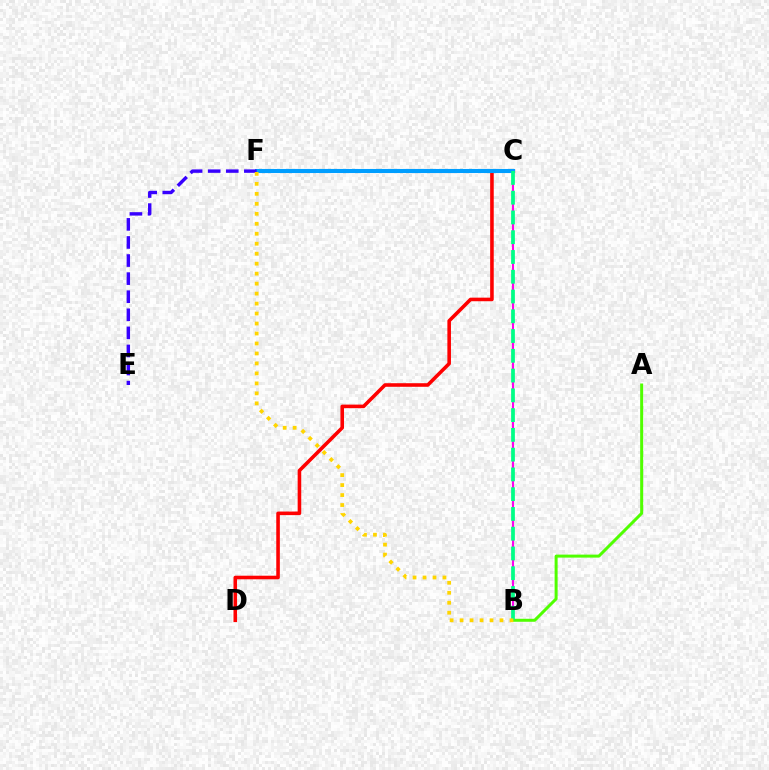{('C', 'D'): [{'color': '#ff0000', 'line_style': 'solid', 'thickness': 2.58}], ('B', 'C'): [{'color': '#ff00ed', 'line_style': 'solid', 'thickness': 1.52}, {'color': '#00ff86', 'line_style': 'dashed', 'thickness': 2.69}], ('C', 'F'): [{'color': '#009eff', 'line_style': 'solid', 'thickness': 2.94}], ('A', 'B'): [{'color': '#4fff00', 'line_style': 'solid', 'thickness': 2.16}], ('E', 'F'): [{'color': '#3700ff', 'line_style': 'dashed', 'thickness': 2.46}], ('B', 'F'): [{'color': '#ffd500', 'line_style': 'dotted', 'thickness': 2.71}]}